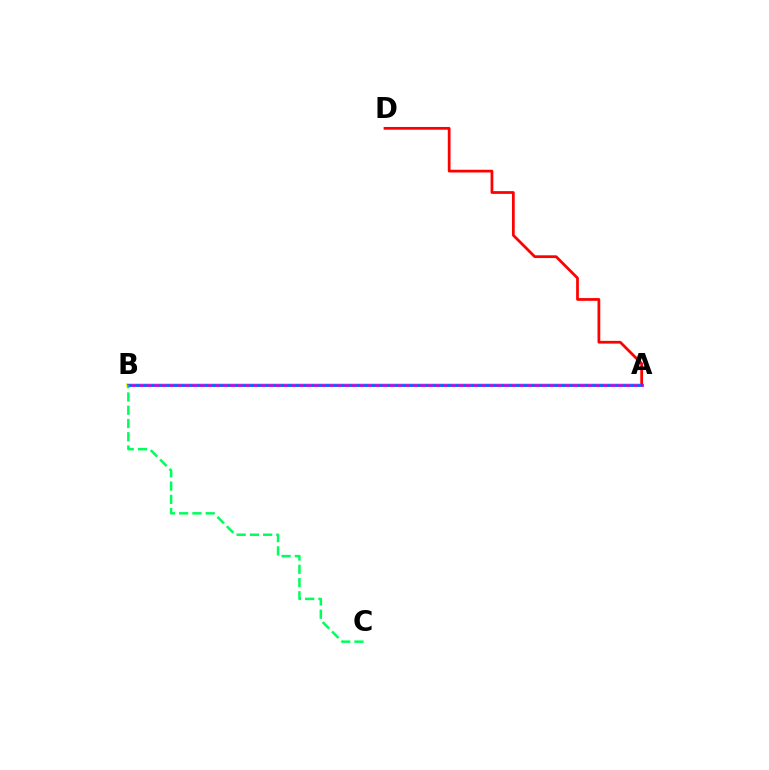{('A', 'B'): [{'color': '#d1ff00', 'line_style': 'solid', 'thickness': 2.7}, {'color': '#b900ff', 'line_style': 'solid', 'thickness': 1.96}, {'color': '#0074ff', 'line_style': 'dotted', 'thickness': 2.07}], ('A', 'D'): [{'color': '#ff0000', 'line_style': 'solid', 'thickness': 1.98}], ('B', 'C'): [{'color': '#00ff5c', 'line_style': 'dashed', 'thickness': 1.8}]}